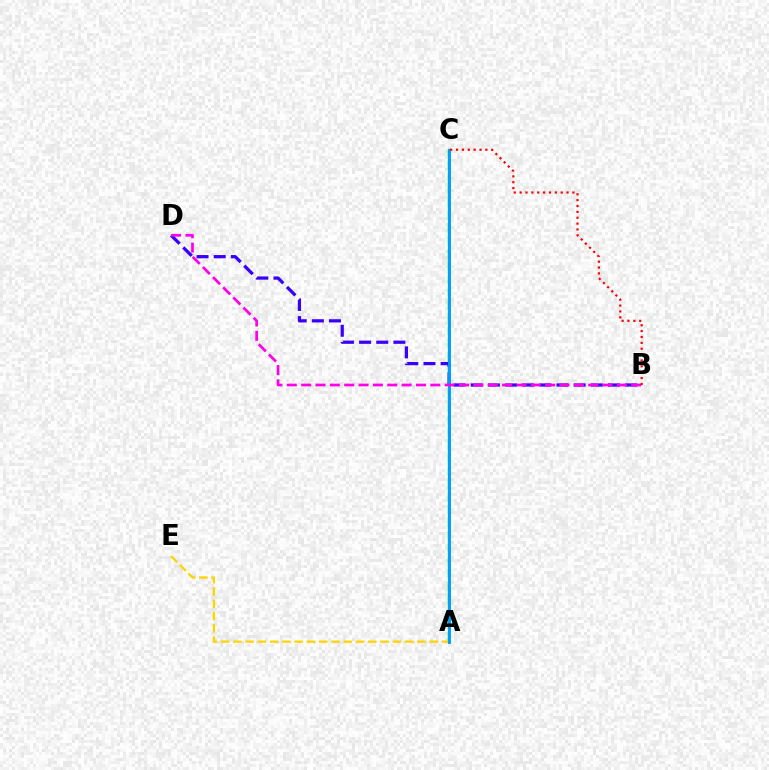{('A', 'C'): [{'color': '#4fff00', 'line_style': 'solid', 'thickness': 1.77}, {'color': '#00ff86', 'line_style': 'dashed', 'thickness': 1.74}, {'color': '#009eff', 'line_style': 'solid', 'thickness': 2.09}], ('B', 'D'): [{'color': '#3700ff', 'line_style': 'dashed', 'thickness': 2.33}, {'color': '#ff00ed', 'line_style': 'dashed', 'thickness': 1.95}], ('A', 'E'): [{'color': '#ffd500', 'line_style': 'dashed', 'thickness': 1.67}], ('B', 'C'): [{'color': '#ff0000', 'line_style': 'dotted', 'thickness': 1.59}]}